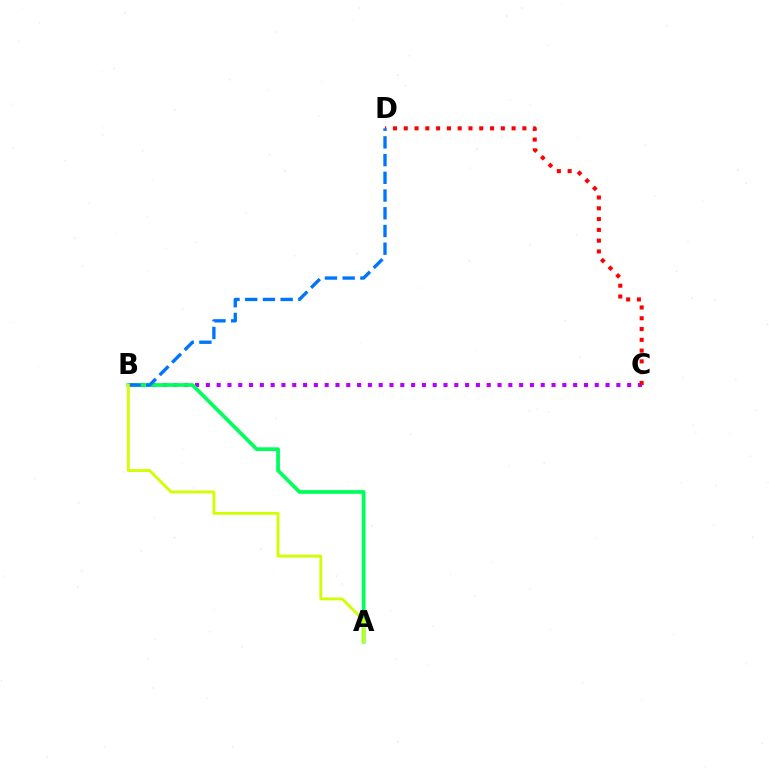{('B', 'C'): [{'color': '#b900ff', 'line_style': 'dotted', 'thickness': 2.94}], ('A', 'B'): [{'color': '#00ff5c', 'line_style': 'solid', 'thickness': 2.7}, {'color': '#d1ff00', 'line_style': 'solid', 'thickness': 2.04}], ('C', 'D'): [{'color': '#ff0000', 'line_style': 'dotted', 'thickness': 2.93}], ('B', 'D'): [{'color': '#0074ff', 'line_style': 'dashed', 'thickness': 2.41}]}